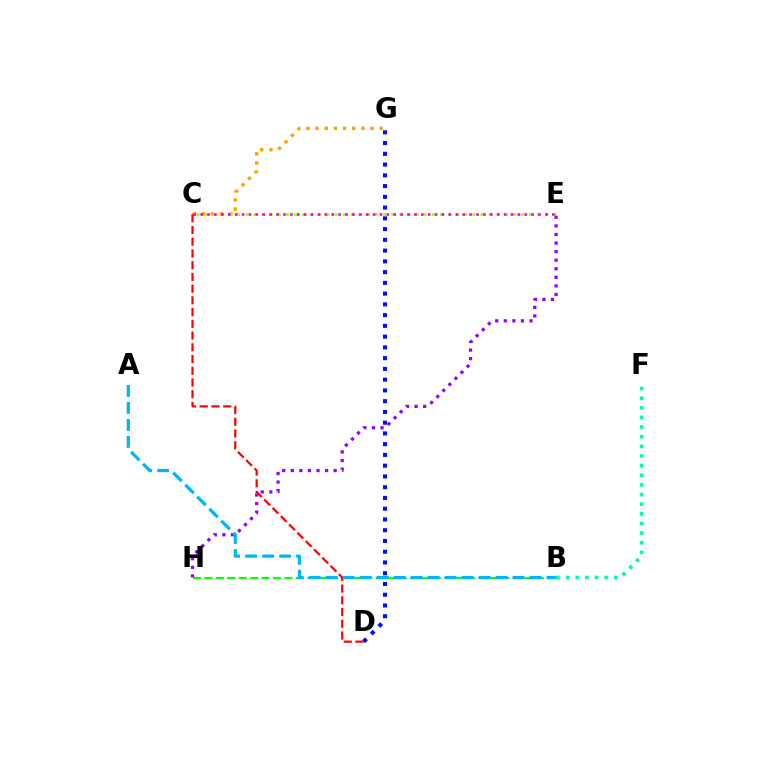{('B', 'H'): [{'color': '#08ff00', 'line_style': 'dashed', 'thickness': 1.55}], ('D', 'G'): [{'color': '#0010ff', 'line_style': 'dotted', 'thickness': 2.92}], ('C', 'G'): [{'color': '#ffa500', 'line_style': 'dotted', 'thickness': 2.49}], ('C', 'D'): [{'color': '#ff0000', 'line_style': 'dashed', 'thickness': 1.59}], ('C', 'E'): [{'color': '#b3ff00', 'line_style': 'dotted', 'thickness': 2.2}, {'color': '#ff00bd', 'line_style': 'dotted', 'thickness': 1.87}], ('B', 'F'): [{'color': '#00ff9d', 'line_style': 'dotted', 'thickness': 2.62}], ('E', 'H'): [{'color': '#9b00ff', 'line_style': 'dotted', 'thickness': 2.33}], ('A', 'B'): [{'color': '#00b5ff', 'line_style': 'dashed', 'thickness': 2.31}]}